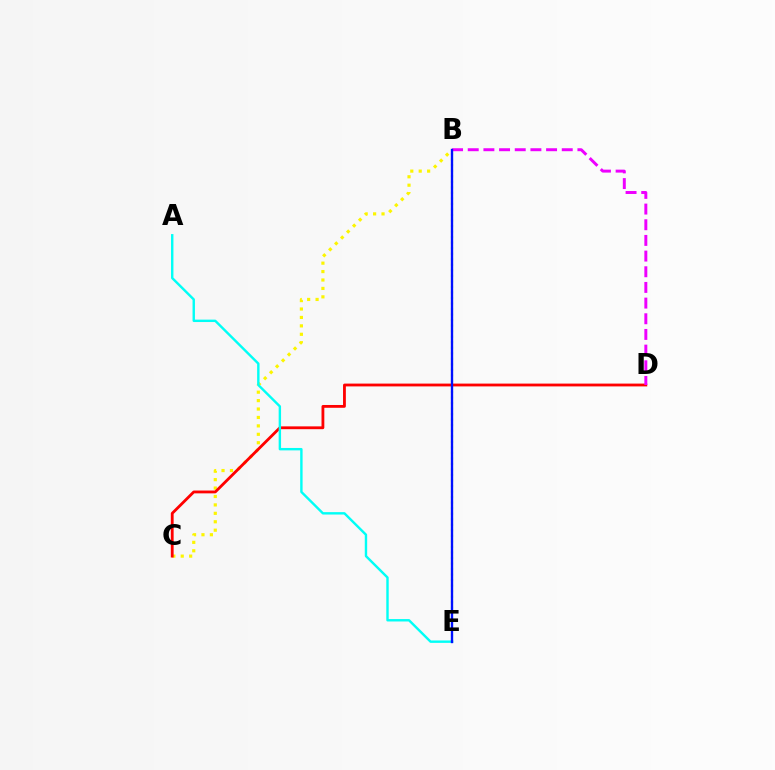{('B', 'C'): [{'color': '#fcf500', 'line_style': 'dotted', 'thickness': 2.29}], ('C', 'D'): [{'color': '#ff0000', 'line_style': 'solid', 'thickness': 2.02}], ('B', 'E'): [{'color': '#08ff00', 'line_style': 'dotted', 'thickness': 1.5}, {'color': '#0010ff', 'line_style': 'solid', 'thickness': 1.69}], ('A', 'E'): [{'color': '#00fff6', 'line_style': 'solid', 'thickness': 1.73}], ('B', 'D'): [{'color': '#ee00ff', 'line_style': 'dashed', 'thickness': 2.13}]}